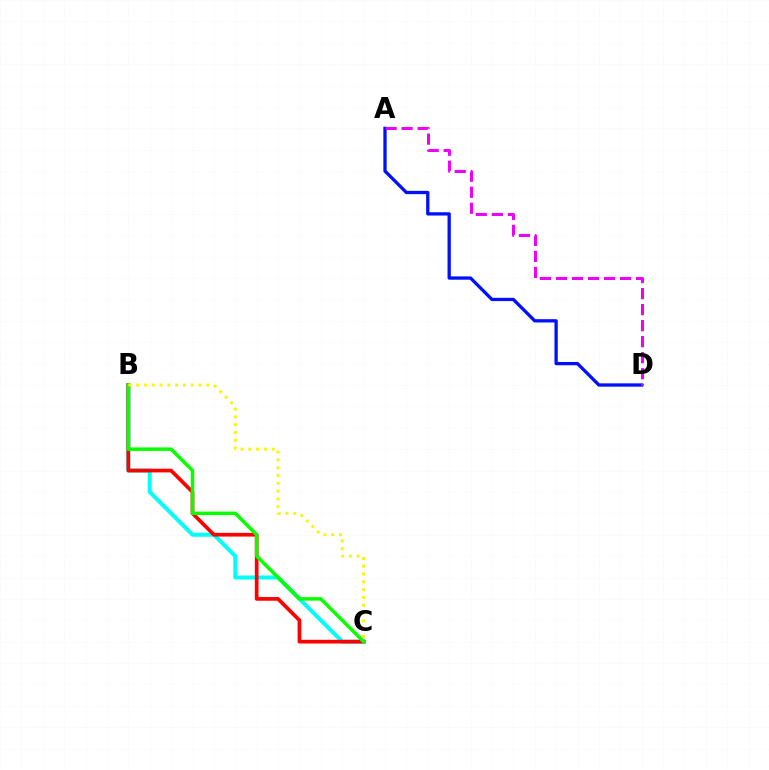{('A', 'D'): [{'color': '#0010ff', 'line_style': 'solid', 'thickness': 2.37}, {'color': '#ee00ff', 'line_style': 'dashed', 'thickness': 2.18}], ('B', 'C'): [{'color': '#00fff6', 'line_style': 'solid', 'thickness': 2.89}, {'color': '#ff0000', 'line_style': 'solid', 'thickness': 2.66}, {'color': '#08ff00', 'line_style': 'solid', 'thickness': 2.52}, {'color': '#fcf500', 'line_style': 'dotted', 'thickness': 2.12}]}